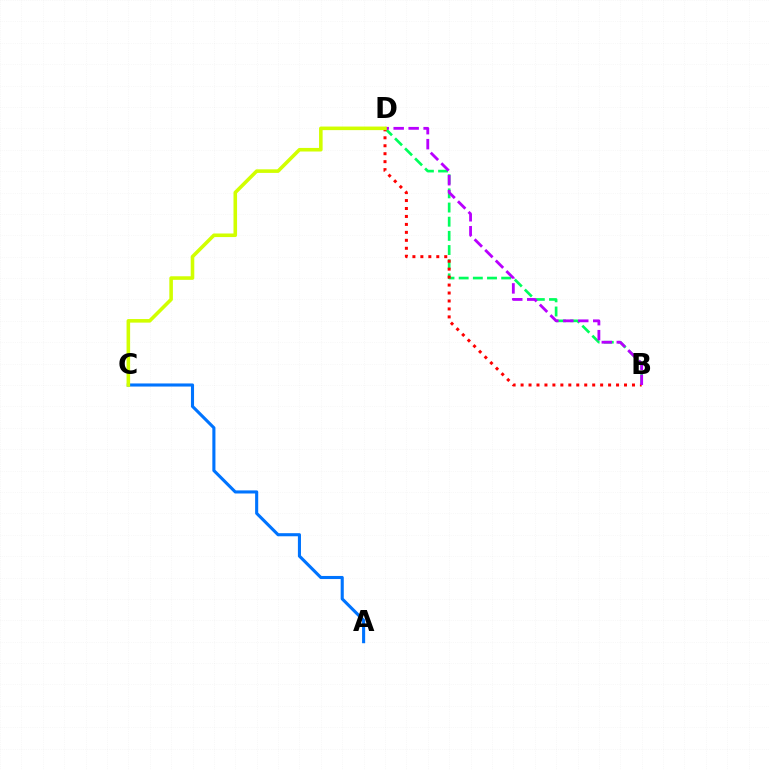{('B', 'D'): [{'color': '#00ff5c', 'line_style': 'dashed', 'thickness': 1.93}, {'color': '#ff0000', 'line_style': 'dotted', 'thickness': 2.16}, {'color': '#b900ff', 'line_style': 'dashed', 'thickness': 2.03}], ('A', 'C'): [{'color': '#0074ff', 'line_style': 'solid', 'thickness': 2.23}], ('C', 'D'): [{'color': '#d1ff00', 'line_style': 'solid', 'thickness': 2.57}]}